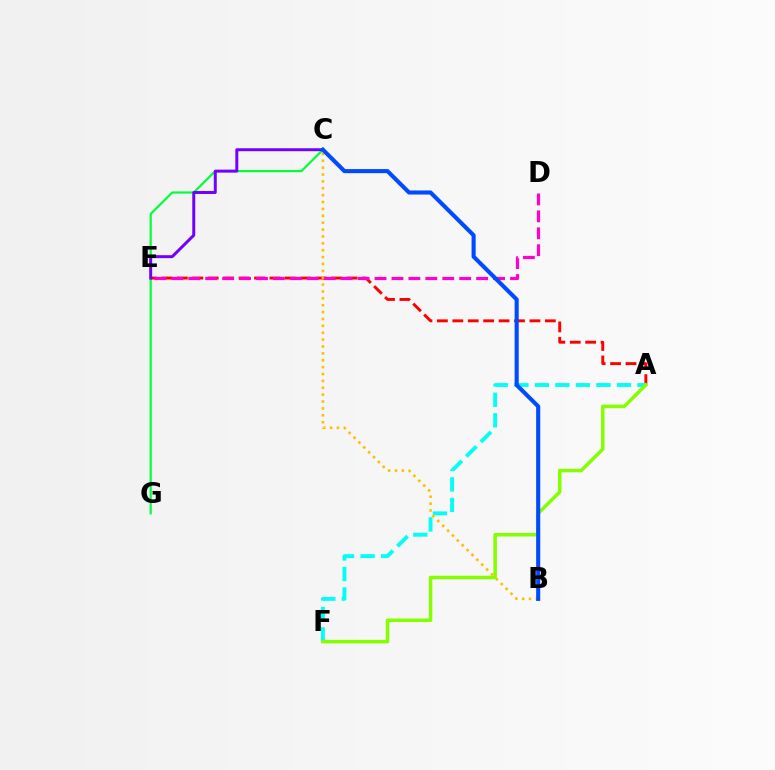{('C', 'G'): [{'color': '#00ff39', 'line_style': 'solid', 'thickness': 1.57}], ('A', 'E'): [{'color': '#ff0000', 'line_style': 'dashed', 'thickness': 2.1}], ('A', 'F'): [{'color': '#00fff6', 'line_style': 'dashed', 'thickness': 2.79}, {'color': '#84ff00', 'line_style': 'solid', 'thickness': 2.52}], ('C', 'E'): [{'color': '#7200ff', 'line_style': 'solid', 'thickness': 2.13}], ('B', 'C'): [{'color': '#ffbd00', 'line_style': 'dotted', 'thickness': 1.87}, {'color': '#004bff', 'line_style': 'solid', 'thickness': 2.95}], ('D', 'E'): [{'color': '#ff00cf', 'line_style': 'dashed', 'thickness': 2.3}]}